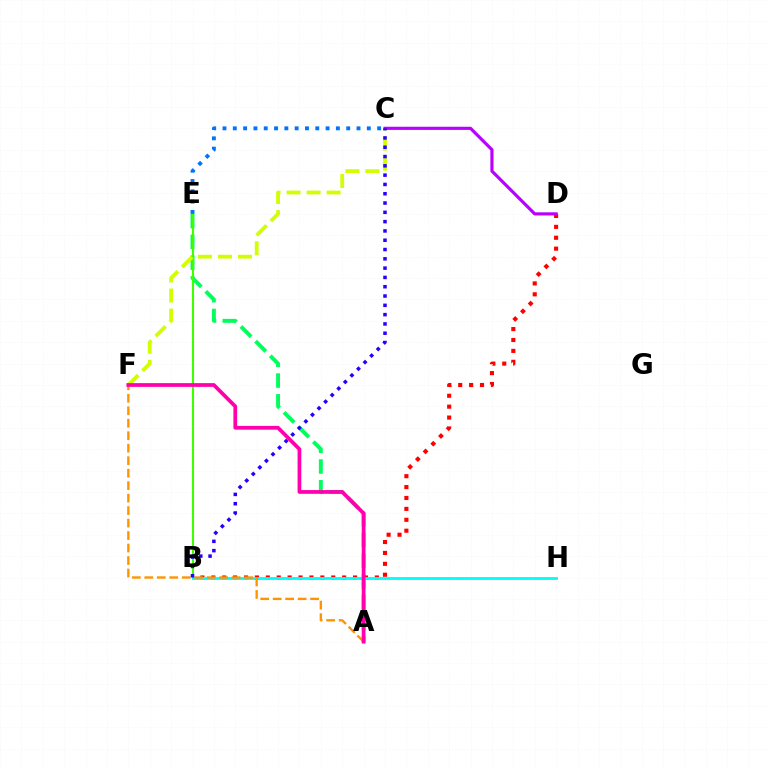{('A', 'E'): [{'color': '#00ff5c', 'line_style': 'dashed', 'thickness': 2.82}], ('B', 'E'): [{'color': '#3dff00', 'line_style': 'solid', 'thickness': 1.5}], ('C', 'F'): [{'color': '#d1ff00', 'line_style': 'dashed', 'thickness': 2.72}], ('B', 'D'): [{'color': '#ff0000', 'line_style': 'dotted', 'thickness': 2.96}], ('C', 'D'): [{'color': '#b900ff', 'line_style': 'solid', 'thickness': 2.28}], ('B', 'H'): [{'color': '#00fff6', 'line_style': 'solid', 'thickness': 2.05}], ('C', 'E'): [{'color': '#0074ff', 'line_style': 'dotted', 'thickness': 2.8}], ('A', 'F'): [{'color': '#ff9400', 'line_style': 'dashed', 'thickness': 1.7}, {'color': '#ff00ac', 'line_style': 'solid', 'thickness': 2.69}], ('B', 'C'): [{'color': '#2500ff', 'line_style': 'dotted', 'thickness': 2.53}]}